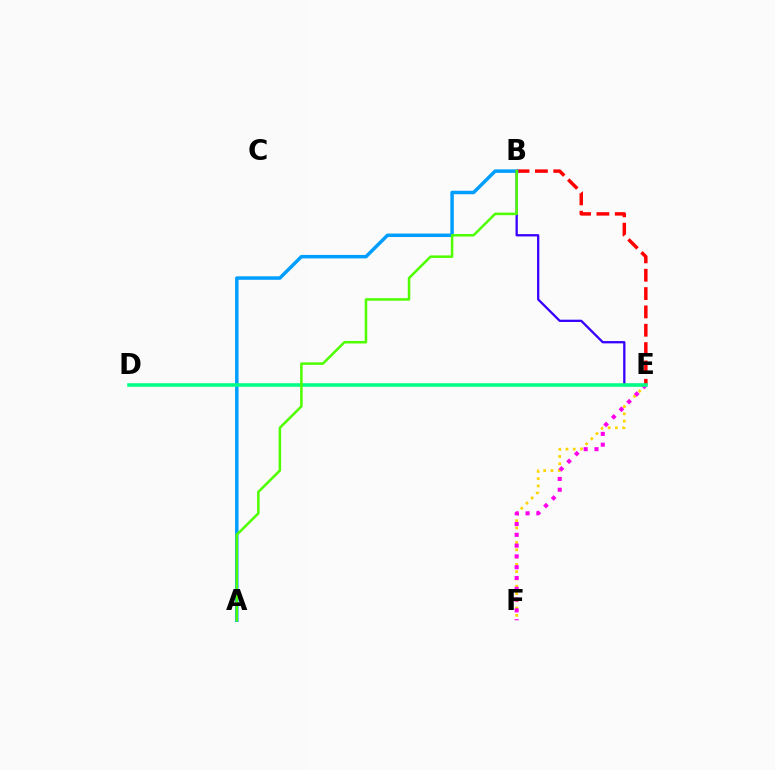{('B', 'E'): [{'color': '#ff0000', 'line_style': 'dashed', 'thickness': 2.49}, {'color': '#3700ff', 'line_style': 'solid', 'thickness': 1.65}], ('A', 'B'): [{'color': '#009eff', 'line_style': 'solid', 'thickness': 2.5}, {'color': '#4fff00', 'line_style': 'solid', 'thickness': 1.81}], ('E', 'F'): [{'color': '#ffd500', 'line_style': 'dotted', 'thickness': 1.98}, {'color': '#ff00ed', 'line_style': 'dotted', 'thickness': 2.93}], ('D', 'E'): [{'color': '#00ff86', 'line_style': 'solid', 'thickness': 2.56}]}